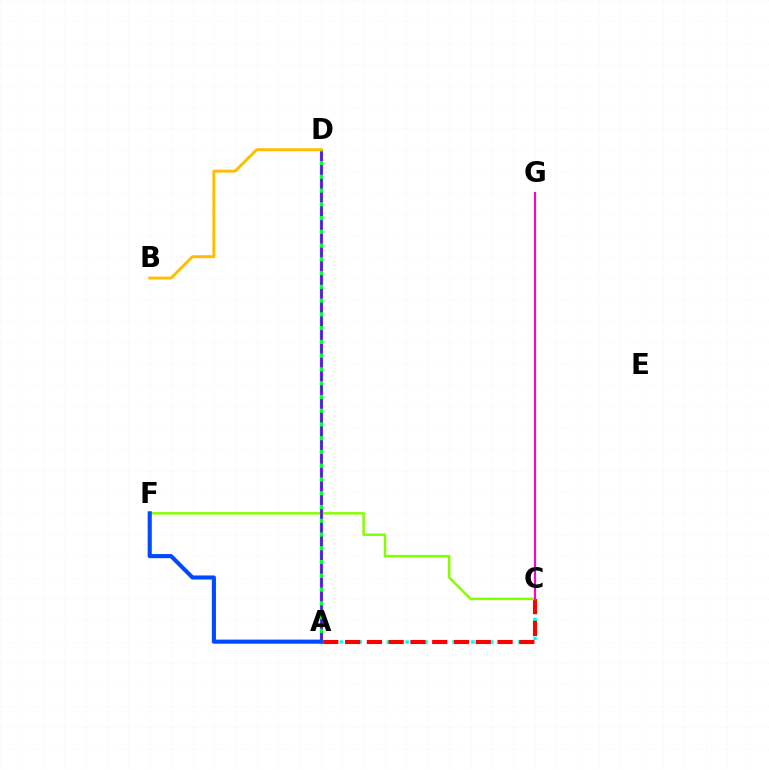{('A', 'D'): [{'color': '#00ff39', 'line_style': 'solid', 'thickness': 2.37}, {'color': '#7200ff', 'line_style': 'dashed', 'thickness': 1.87}], ('A', 'C'): [{'color': '#00fff6', 'line_style': 'dotted', 'thickness': 2.55}, {'color': '#ff0000', 'line_style': 'dashed', 'thickness': 2.96}], ('C', 'F'): [{'color': '#84ff00', 'line_style': 'solid', 'thickness': 1.8}], ('C', 'G'): [{'color': '#ff00cf', 'line_style': 'solid', 'thickness': 1.51}], ('B', 'D'): [{'color': '#ffbd00', 'line_style': 'solid', 'thickness': 2.13}], ('A', 'F'): [{'color': '#004bff', 'line_style': 'solid', 'thickness': 2.96}]}